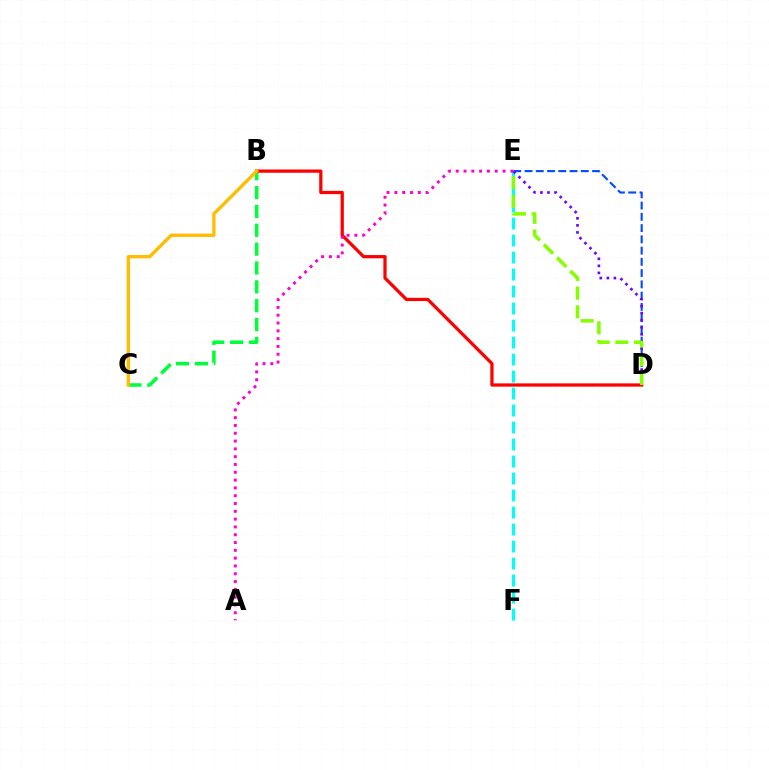{('B', 'C'): [{'color': '#00ff39', 'line_style': 'dashed', 'thickness': 2.56}, {'color': '#ffbd00', 'line_style': 'solid', 'thickness': 2.4}], ('E', 'F'): [{'color': '#00fff6', 'line_style': 'dashed', 'thickness': 2.31}], ('D', 'E'): [{'color': '#004bff', 'line_style': 'dashed', 'thickness': 1.53}, {'color': '#7200ff', 'line_style': 'dotted', 'thickness': 1.92}, {'color': '#84ff00', 'line_style': 'dashed', 'thickness': 2.54}], ('B', 'D'): [{'color': '#ff0000', 'line_style': 'solid', 'thickness': 2.34}], ('A', 'E'): [{'color': '#ff00cf', 'line_style': 'dotted', 'thickness': 2.12}]}